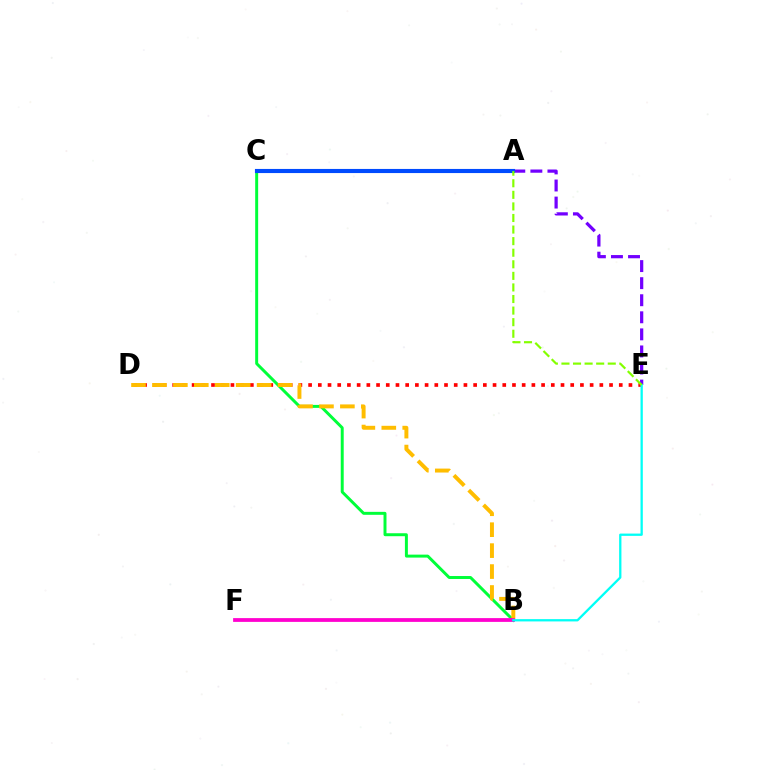{('A', 'E'): [{'color': '#7200ff', 'line_style': 'dashed', 'thickness': 2.32}, {'color': '#84ff00', 'line_style': 'dashed', 'thickness': 1.57}], ('D', 'E'): [{'color': '#ff0000', 'line_style': 'dotted', 'thickness': 2.64}], ('B', 'C'): [{'color': '#00ff39', 'line_style': 'solid', 'thickness': 2.13}], ('B', 'D'): [{'color': '#ffbd00', 'line_style': 'dashed', 'thickness': 2.84}], ('B', 'F'): [{'color': '#ff00cf', 'line_style': 'solid', 'thickness': 2.72}], ('A', 'C'): [{'color': '#004bff', 'line_style': 'solid', 'thickness': 2.97}], ('B', 'E'): [{'color': '#00fff6', 'line_style': 'solid', 'thickness': 1.65}]}